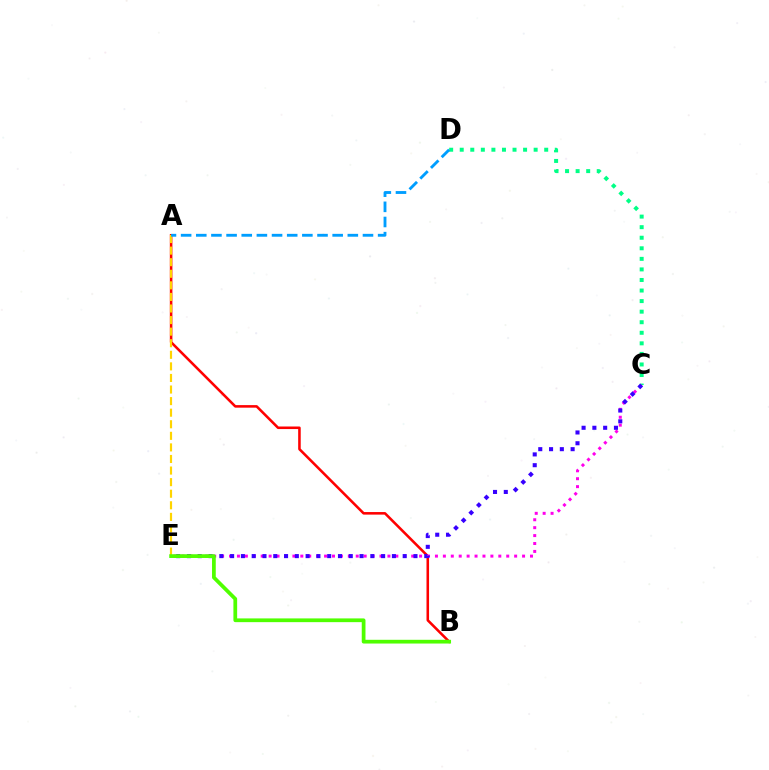{('A', 'B'): [{'color': '#ff0000', 'line_style': 'solid', 'thickness': 1.84}], ('C', 'D'): [{'color': '#00ff86', 'line_style': 'dotted', 'thickness': 2.87}], ('C', 'E'): [{'color': '#ff00ed', 'line_style': 'dotted', 'thickness': 2.15}, {'color': '#3700ff', 'line_style': 'dotted', 'thickness': 2.93}], ('A', 'E'): [{'color': '#ffd500', 'line_style': 'dashed', 'thickness': 1.57}], ('A', 'D'): [{'color': '#009eff', 'line_style': 'dashed', 'thickness': 2.06}], ('B', 'E'): [{'color': '#4fff00', 'line_style': 'solid', 'thickness': 2.69}]}